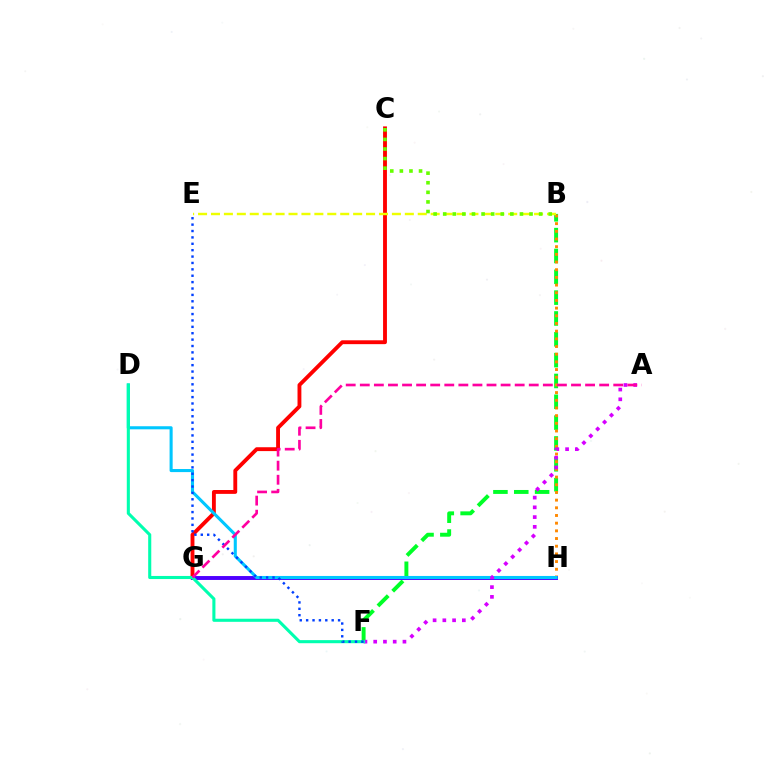{('B', 'F'): [{'color': '#00ff27', 'line_style': 'dashed', 'thickness': 2.83}], ('B', 'H'): [{'color': '#ff8800', 'line_style': 'dotted', 'thickness': 2.09}], ('C', 'G'): [{'color': '#ff0000', 'line_style': 'solid', 'thickness': 2.78}], ('B', 'E'): [{'color': '#eeff00', 'line_style': 'dashed', 'thickness': 1.76}], ('G', 'H'): [{'color': '#4f00ff', 'line_style': 'solid', 'thickness': 2.82}], ('D', 'H'): [{'color': '#00c7ff', 'line_style': 'solid', 'thickness': 2.22}], ('B', 'C'): [{'color': '#66ff00', 'line_style': 'dotted', 'thickness': 2.61}], ('A', 'F'): [{'color': '#d600ff', 'line_style': 'dotted', 'thickness': 2.65}], ('D', 'F'): [{'color': '#00ffaf', 'line_style': 'solid', 'thickness': 2.22}], ('E', 'F'): [{'color': '#003fff', 'line_style': 'dotted', 'thickness': 1.74}], ('A', 'G'): [{'color': '#ff00a0', 'line_style': 'dashed', 'thickness': 1.91}]}